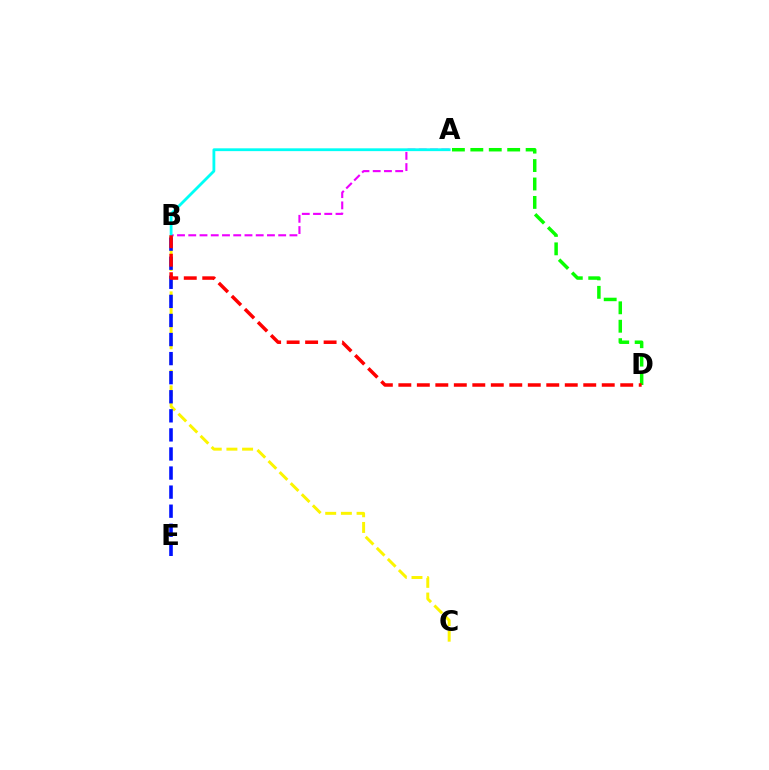{('B', 'C'): [{'color': '#fcf500', 'line_style': 'dashed', 'thickness': 2.13}], ('A', 'D'): [{'color': '#08ff00', 'line_style': 'dashed', 'thickness': 2.5}], ('A', 'B'): [{'color': '#ee00ff', 'line_style': 'dashed', 'thickness': 1.53}, {'color': '#00fff6', 'line_style': 'solid', 'thickness': 2.03}], ('B', 'E'): [{'color': '#0010ff', 'line_style': 'dashed', 'thickness': 2.59}], ('B', 'D'): [{'color': '#ff0000', 'line_style': 'dashed', 'thickness': 2.51}]}